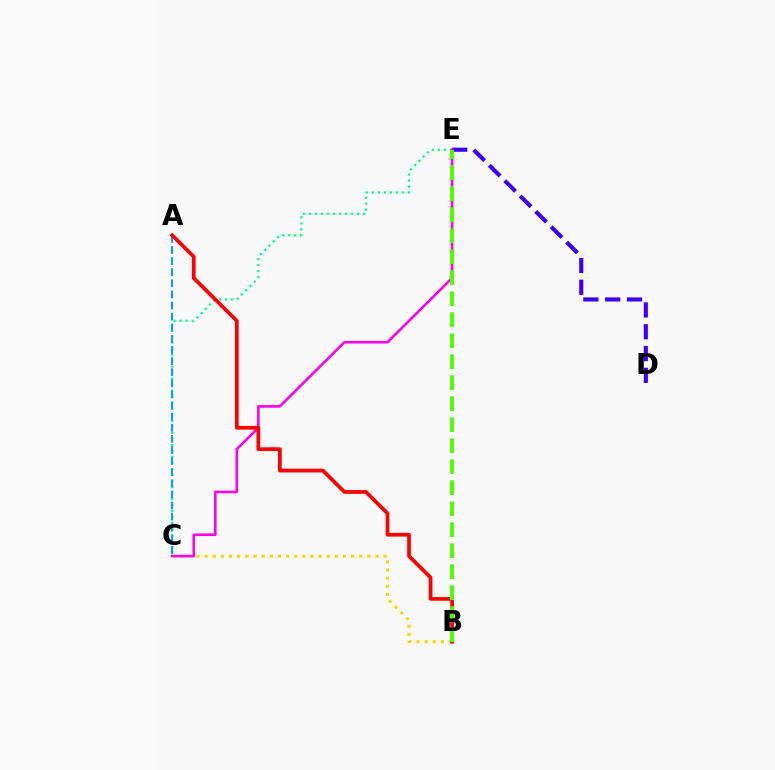{('C', 'E'): [{'color': '#00ff86', 'line_style': 'dotted', 'thickness': 1.64}, {'color': '#ff00ed', 'line_style': 'solid', 'thickness': 1.87}], ('D', 'E'): [{'color': '#3700ff', 'line_style': 'dashed', 'thickness': 2.96}], ('B', 'C'): [{'color': '#ffd500', 'line_style': 'dotted', 'thickness': 2.21}], ('A', 'C'): [{'color': '#009eff', 'line_style': 'dashed', 'thickness': 1.51}], ('A', 'B'): [{'color': '#ff0000', 'line_style': 'solid', 'thickness': 2.69}], ('B', 'E'): [{'color': '#4fff00', 'line_style': 'dashed', 'thickness': 2.85}]}